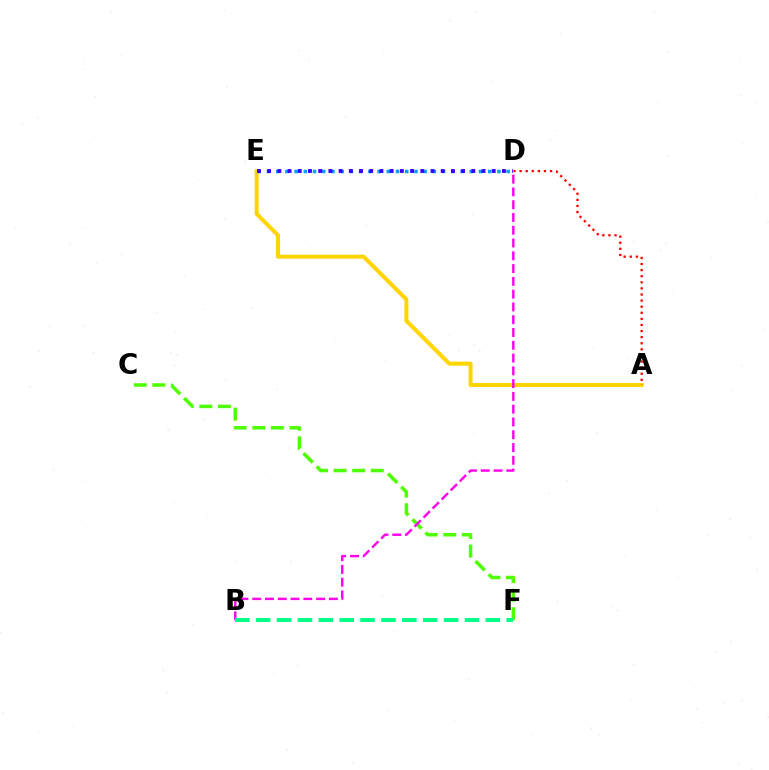{('A', 'E'): [{'color': '#ffd500', 'line_style': 'solid', 'thickness': 2.89}], ('D', 'E'): [{'color': '#009eff', 'line_style': 'dotted', 'thickness': 2.5}, {'color': '#3700ff', 'line_style': 'dotted', 'thickness': 2.77}], ('A', 'D'): [{'color': '#ff0000', 'line_style': 'dotted', 'thickness': 1.66}], ('C', 'F'): [{'color': '#4fff00', 'line_style': 'dashed', 'thickness': 2.53}], ('B', 'D'): [{'color': '#ff00ed', 'line_style': 'dashed', 'thickness': 1.74}], ('B', 'F'): [{'color': '#00ff86', 'line_style': 'dashed', 'thickness': 2.84}]}